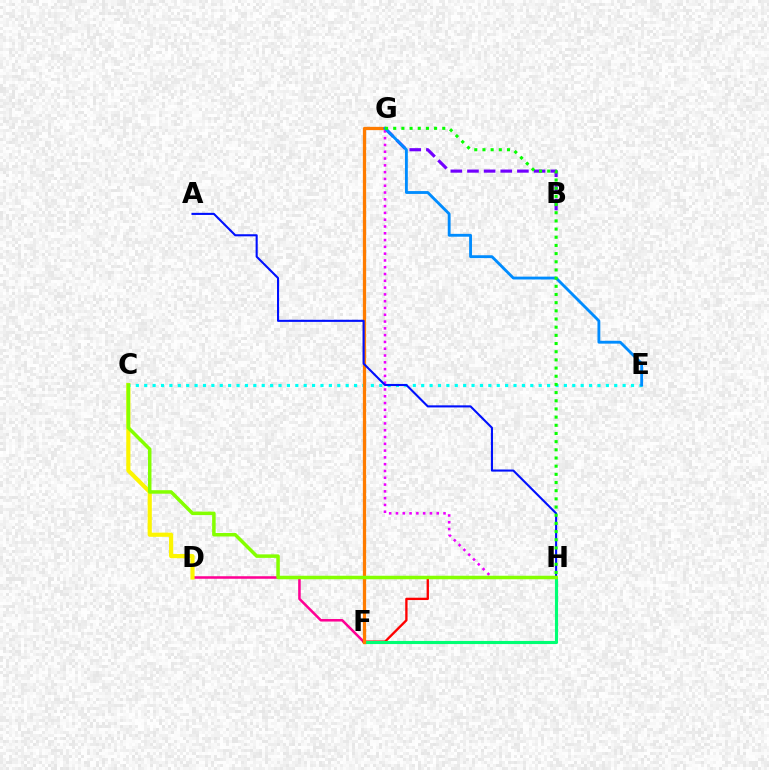{('B', 'G'): [{'color': '#7200ff', 'line_style': 'dashed', 'thickness': 2.26}], ('G', 'H'): [{'color': '#ee00ff', 'line_style': 'dotted', 'thickness': 1.85}, {'color': '#08ff00', 'line_style': 'dotted', 'thickness': 2.22}], ('D', 'F'): [{'color': '#ff0094', 'line_style': 'solid', 'thickness': 1.82}], ('F', 'H'): [{'color': '#ff0000', 'line_style': 'solid', 'thickness': 1.68}, {'color': '#00ff74', 'line_style': 'solid', 'thickness': 2.24}], ('C', 'D'): [{'color': '#fcf500', 'line_style': 'solid', 'thickness': 2.99}], ('C', 'E'): [{'color': '#00fff6', 'line_style': 'dotted', 'thickness': 2.28}], ('F', 'G'): [{'color': '#ff7c00', 'line_style': 'solid', 'thickness': 2.34}], ('A', 'H'): [{'color': '#0010ff', 'line_style': 'solid', 'thickness': 1.51}], ('E', 'G'): [{'color': '#008cff', 'line_style': 'solid', 'thickness': 2.05}], ('C', 'H'): [{'color': '#84ff00', 'line_style': 'solid', 'thickness': 2.52}]}